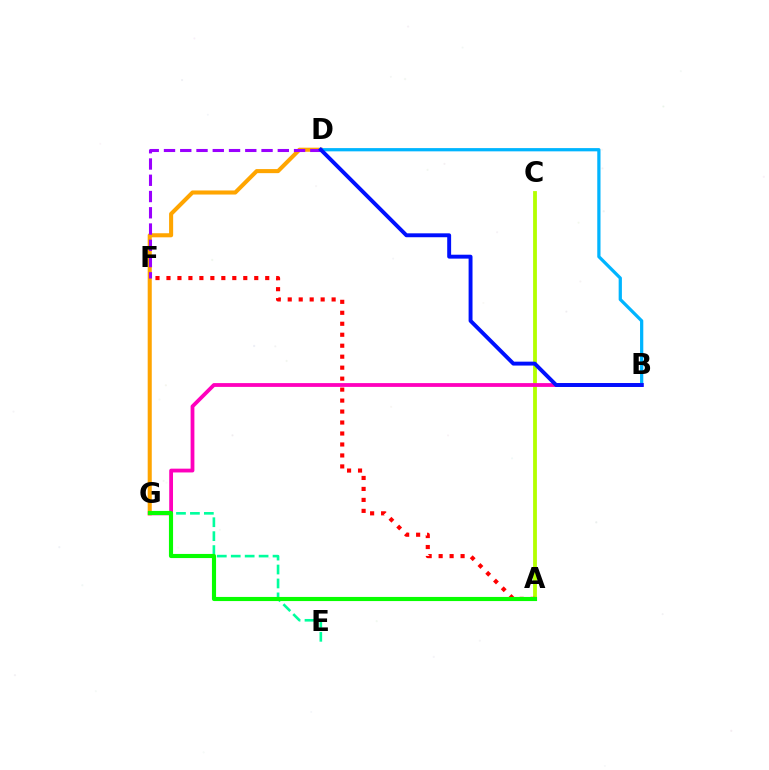{('A', 'C'): [{'color': '#b3ff00', 'line_style': 'solid', 'thickness': 2.74}], ('D', 'G'): [{'color': '#ffa500', 'line_style': 'solid', 'thickness': 2.93}], ('B', 'G'): [{'color': '#ff00bd', 'line_style': 'solid', 'thickness': 2.73}], ('E', 'G'): [{'color': '#00ff9d', 'line_style': 'dashed', 'thickness': 1.89}], ('B', 'D'): [{'color': '#00b5ff', 'line_style': 'solid', 'thickness': 2.34}, {'color': '#0010ff', 'line_style': 'solid', 'thickness': 2.81}], ('D', 'F'): [{'color': '#9b00ff', 'line_style': 'dashed', 'thickness': 2.21}], ('A', 'F'): [{'color': '#ff0000', 'line_style': 'dotted', 'thickness': 2.98}], ('A', 'G'): [{'color': '#08ff00', 'line_style': 'solid', 'thickness': 2.97}]}